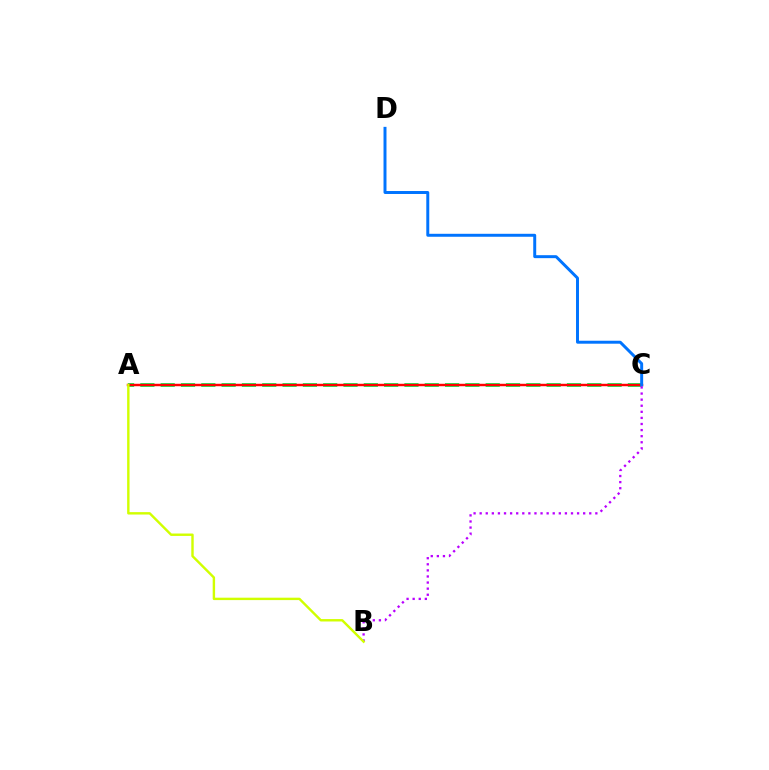{('A', 'C'): [{'color': '#00ff5c', 'line_style': 'dashed', 'thickness': 2.76}, {'color': '#ff0000', 'line_style': 'solid', 'thickness': 1.76}], ('C', 'D'): [{'color': '#0074ff', 'line_style': 'solid', 'thickness': 2.14}], ('B', 'C'): [{'color': '#b900ff', 'line_style': 'dotted', 'thickness': 1.65}], ('A', 'B'): [{'color': '#d1ff00', 'line_style': 'solid', 'thickness': 1.74}]}